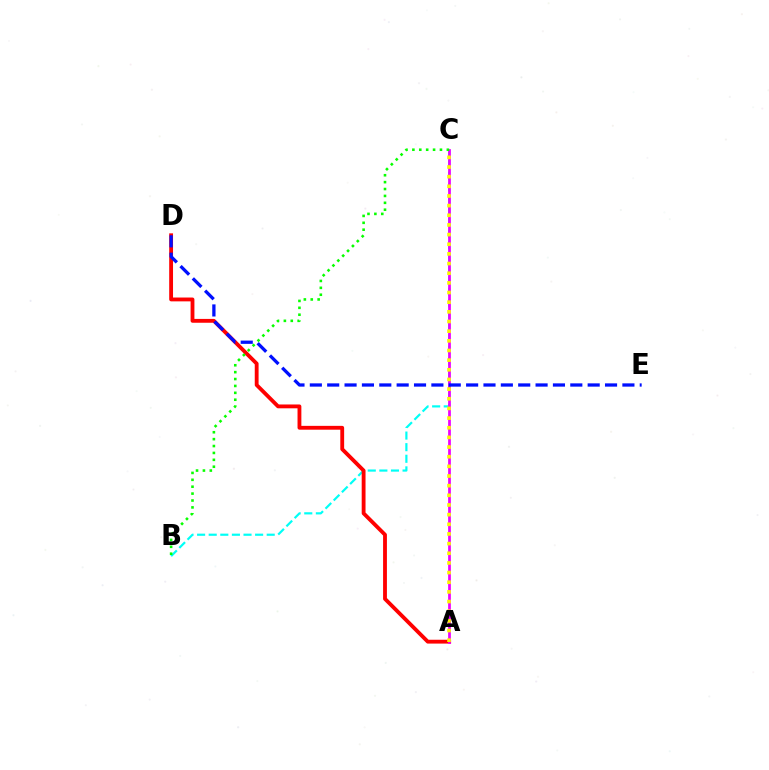{('B', 'C'): [{'color': '#00fff6', 'line_style': 'dashed', 'thickness': 1.58}, {'color': '#08ff00', 'line_style': 'dotted', 'thickness': 1.87}], ('A', 'D'): [{'color': '#ff0000', 'line_style': 'solid', 'thickness': 2.76}], ('A', 'C'): [{'color': '#ee00ff', 'line_style': 'solid', 'thickness': 1.97}, {'color': '#fcf500', 'line_style': 'dotted', 'thickness': 2.62}], ('D', 'E'): [{'color': '#0010ff', 'line_style': 'dashed', 'thickness': 2.36}]}